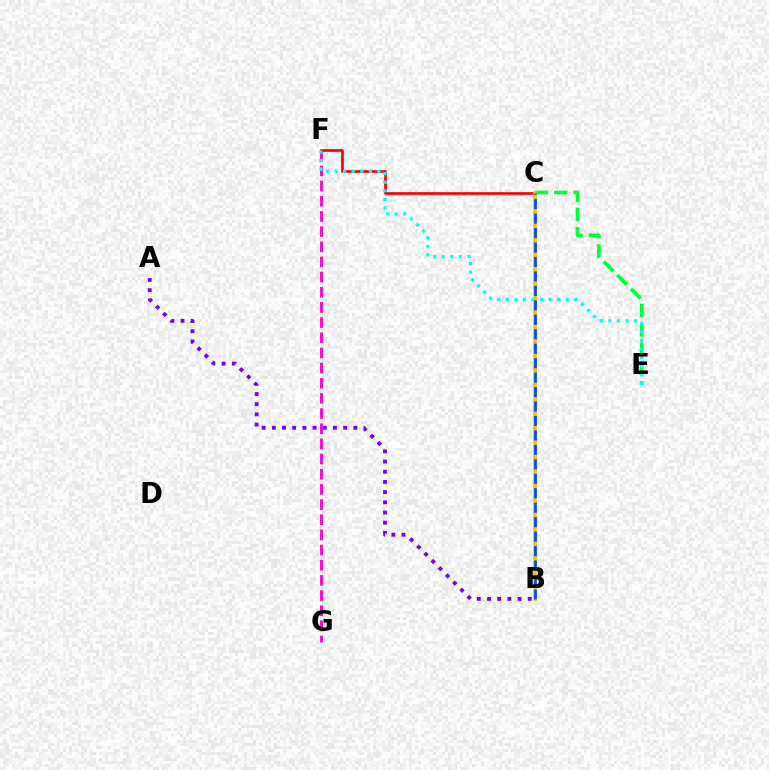{('A', 'B'): [{'color': '#7200ff', 'line_style': 'dotted', 'thickness': 2.77}], ('F', 'G'): [{'color': '#ff00cf', 'line_style': 'dashed', 'thickness': 2.06}], ('C', 'F'): [{'color': '#ff0000', 'line_style': 'solid', 'thickness': 1.93}], ('C', 'E'): [{'color': '#00ff39', 'line_style': 'dashed', 'thickness': 2.62}], ('E', 'F'): [{'color': '#00fff6', 'line_style': 'dotted', 'thickness': 2.33}], ('B', 'C'): [{'color': '#84ff00', 'line_style': 'dashed', 'thickness': 2.31}, {'color': '#ffbd00', 'line_style': 'solid', 'thickness': 2.56}, {'color': '#004bff', 'line_style': 'dashed', 'thickness': 1.96}]}